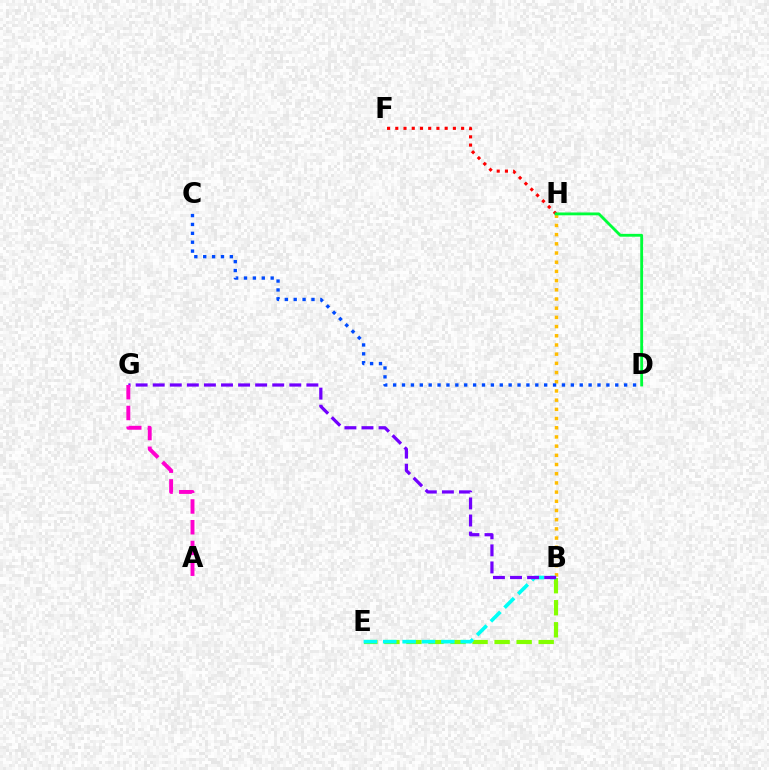{('F', 'H'): [{'color': '#ff0000', 'line_style': 'dotted', 'thickness': 2.24}], ('B', 'E'): [{'color': '#84ff00', 'line_style': 'dashed', 'thickness': 2.99}, {'color': '#00fff6', 'line_style': 'dashed', 'thickness': 2.63}], ('B', 'H'): [{'color': '#ffbd00', 'line_style': 'dotted', 'thickness': 2.5}], ('C', 'D'): [{'color': '#004bff', 'line_style': 'dotted', 'thickness': 2.41}], ('B', 'G'): [{'color': '#7200ff', 'line_style': 'dashed', 'thickness': 2.32}], ('D', 'H'): [{'color': '#00ff39', 'line_style': 'solid', 'thickness': 2.04}], ('A', 'G'): [{'color': '#ff00cf', 'line_style': 'dashed', 'thickness': 2.82}]}